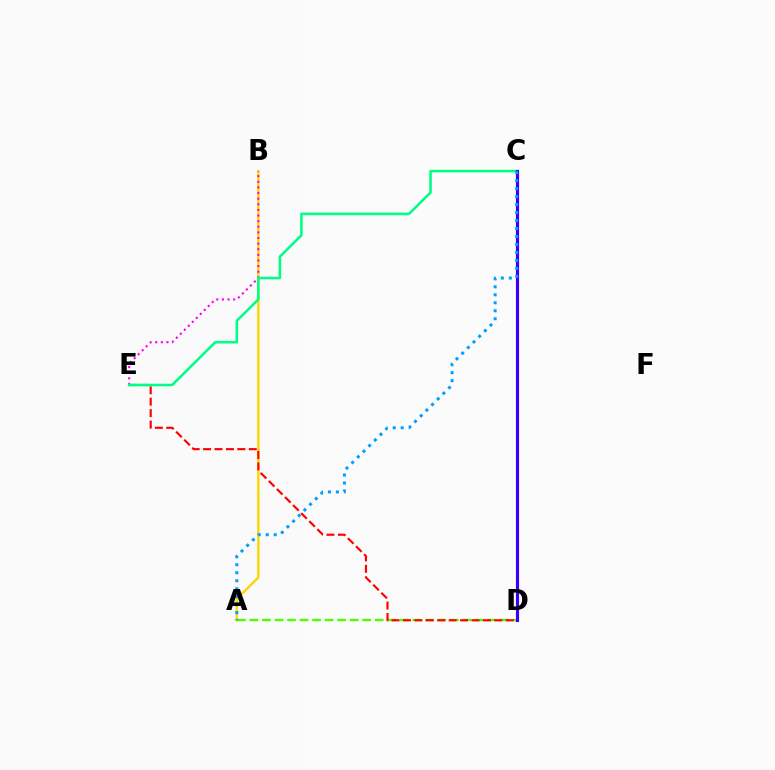{('A', 'B'): [{'color': '#ffd500', 'line_style': 'solid', 'thickness': 1.73}], ('A', 'D'): [{'color': '#4fff00', 'line_style': 'dashed', 'thickness': 1.7}], ('B', 'E'): [{'color': '#ff00ed', 'line_style': 'dotted', 'thickness': 1.53}], ('D', 'E'): [{'color': '#ff0000', 'line_style': 'dashed', 'thickness': 1.55}], ('C', 'E'): [{'color': '#00ff86', 'line_style': 'solid', 'thickness': 1.85}], ('C', 'D'): [{'color': '#3700ff', 'line_style': 'solid', 'thickness': 2.26}], ('A', 'C'): [{'color': '#009eff', 'line_style': 'dotted', 'thickness': 2.17}]}